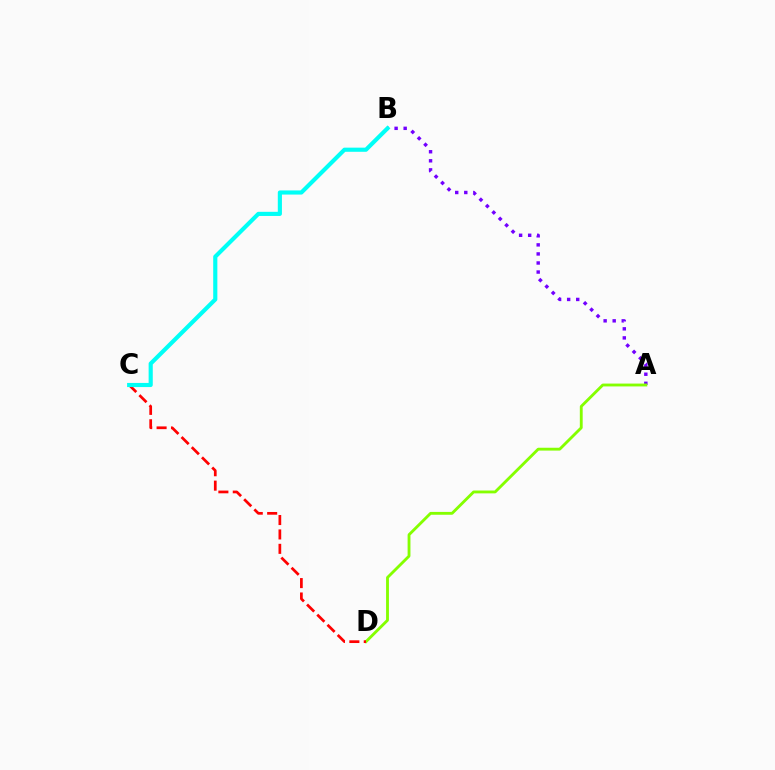{('A', 'B'): [{'color': '#7200ff', 'line_style': 'dotted', 'thickness': 2.46}], ('A', 'D'): [{'color': '#84ff00', 'line_style': 'solid', 'thickness': 2.05}], ('C', 'D'): [{'color': '#ff0000', 'line_style': 'dashed', 'thickness': 1.96}], ('B', 'C'): [{'color': '#00fff6', 'line_style': 'solid', 'thickness': 2.98}]}